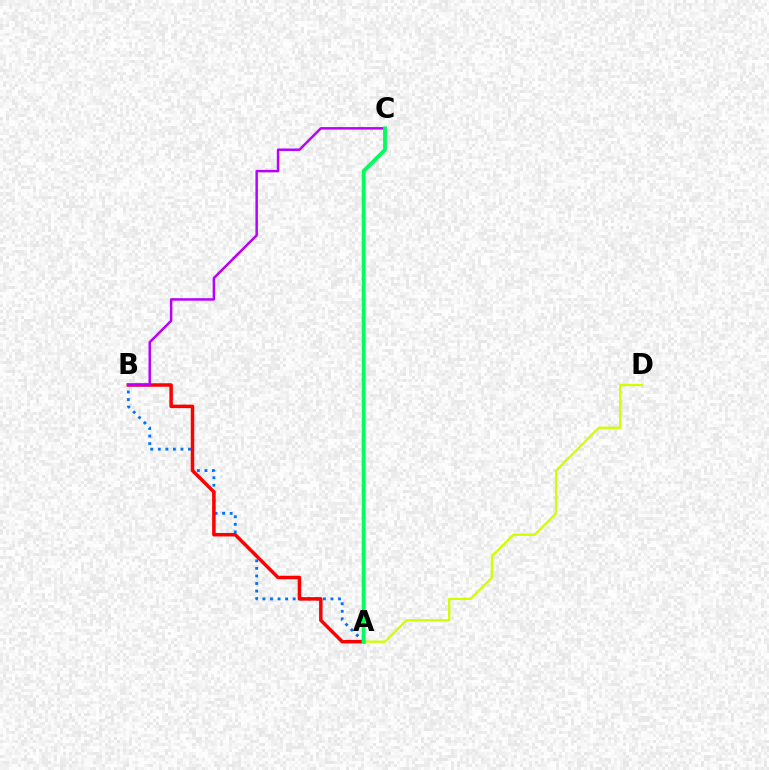{('A', 'B'): [{'color': '#0074ff', 'line_style': 'dotted', 'thickness': 2.05}, {'color': '#ff0000', 'line_style': 'solid', 'thickness': 2.52}], ('A', 'D'): [{'color': '#d1ff00', 'line_style': 'solid', 'thickness': 1.67}], ('B', 'C'): [{'color': '#b900ff', 'line_style': 'solid', 'thickness': 1.79}], ('A', 'C'): [{'color': '#00ff5c', 'line_style': 'solid', 'thickness': 2.74}]}